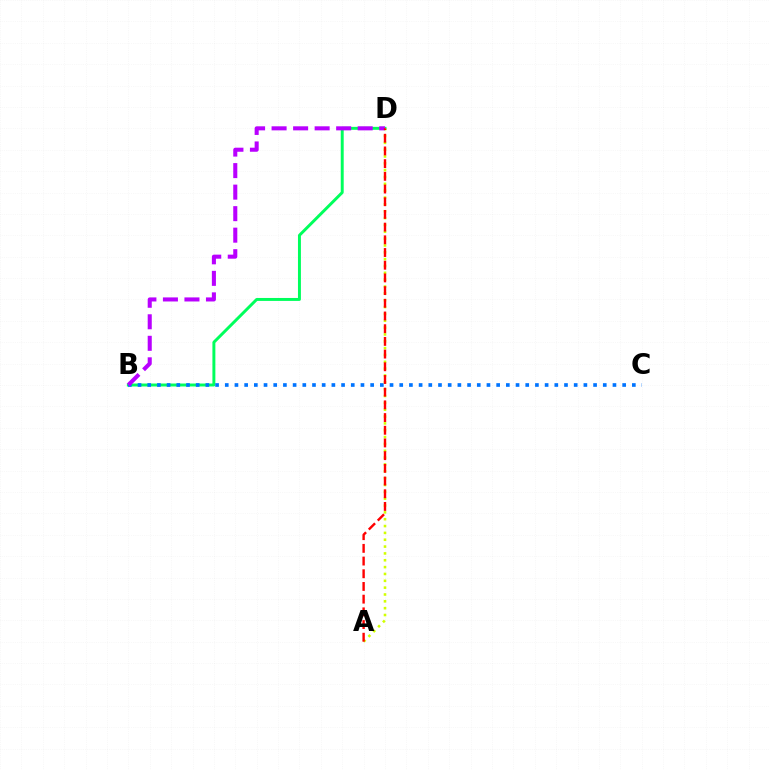{('B', 'D'): [{'color': '#00ff5c', 'line_style': 'solid', 'thickness': 2.12}, {'color': '#b900ff', 'line_style': 'dashed', 'thickness': 2.92}], ('B', 'C'): [{'color': '#0074ff', 'line_style': 'dotted', 'thickness': 2.63}], ('A', 'D'): [{'color': '#d1ff00', 'line_style': 'dotted', 'thickness': 1.86}, {'color': '#ff0000', 'line_style': 'dashed', 'thickness': 1.72}]}